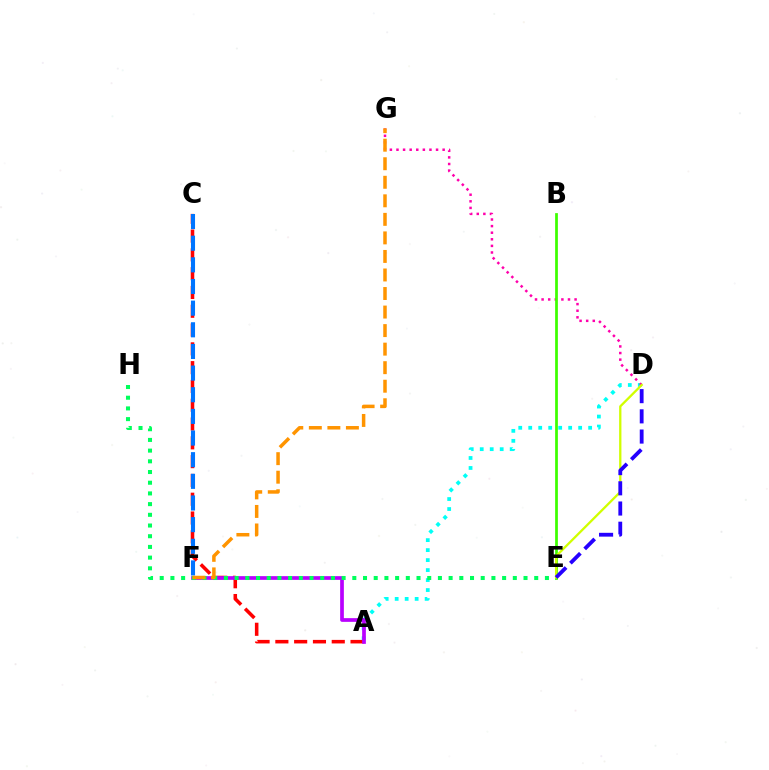{('A', 'C'): [{'color': '#ff0000', 'line_style': 'dashed', 'thickness': 2.55}], ('A', 'D'): [{'color': '#00fff6', 'line_style': 'dotted', 'thickness': 2.71}], ('D', 'G'): [{'color': '#ff00ac', 'line_style': 'dotted', 'thickness': 1.79}], ('C', 'F'): [{'color': '#0074ff', 'line_style': 'dashed', 'thickness': 2.94}], ('B', 'E'): [{'color': '#3dff00', 'line_style': 'solid', 'thickness': 1.98}], ('A', 'F'): [{'color': '#b900ff', 'line_style': 'solid', 'thickness': 2.67}], ('E', 'H'): [{'color': '#00ff5c', 'line_style': 'dotted', 'thickness': 2.91}], ('D', 'E'): [{'color': '#d1ff00', 'line_style': 'solid', 'thickness': 1.65}, {'color': '#2500ff', 'line_style': 'dashed', 'thickness': 2.75}], ('F', 'G'): [{'color': '#ff9400', 'line_style': 'dashed', 'thickness': 2.52}]}